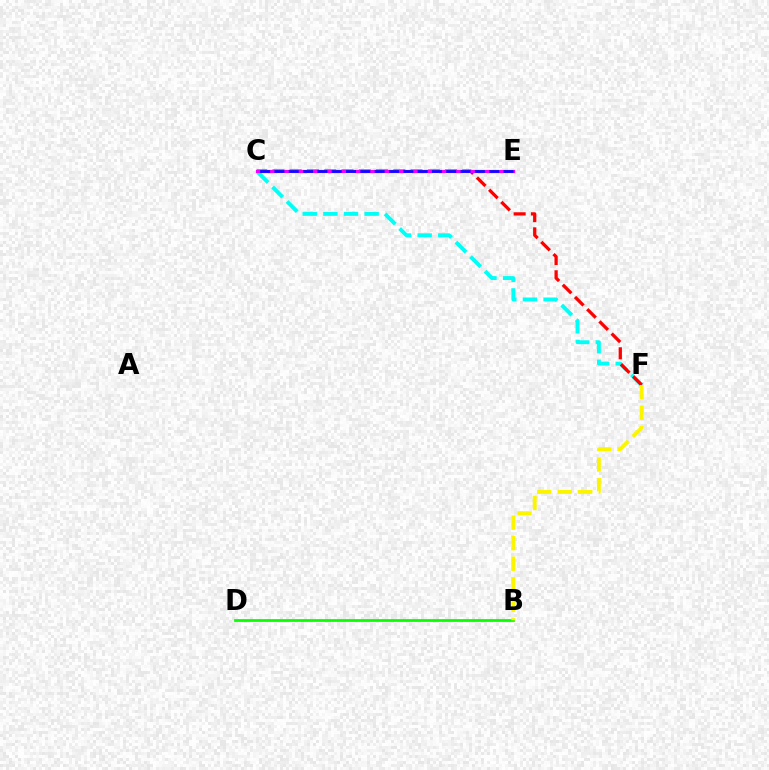{('C', 'F'): [{'color': '#00fff6', 'line_style': 'dashed', 'thickness': 2.8}, {'color': '#ff0000', 'line_style': 'dashed', 'thickness': 2.35}], ('B', 'D'): [{'color': '#08ff00', 'line_style': 'solid', 'thickness': 1.98}], ('B', 'F'): [{'color': '#fcf500', 'line_style': 'dashed', 'thickness': 2.79}], ('C', 'E'): [{'color': '#ee00ff', 'line_style': 'solid', 'thickness': 2.29}, {'color': '#0010ff', 'line_style': 'dashed', 'thickness': 1.95}]}